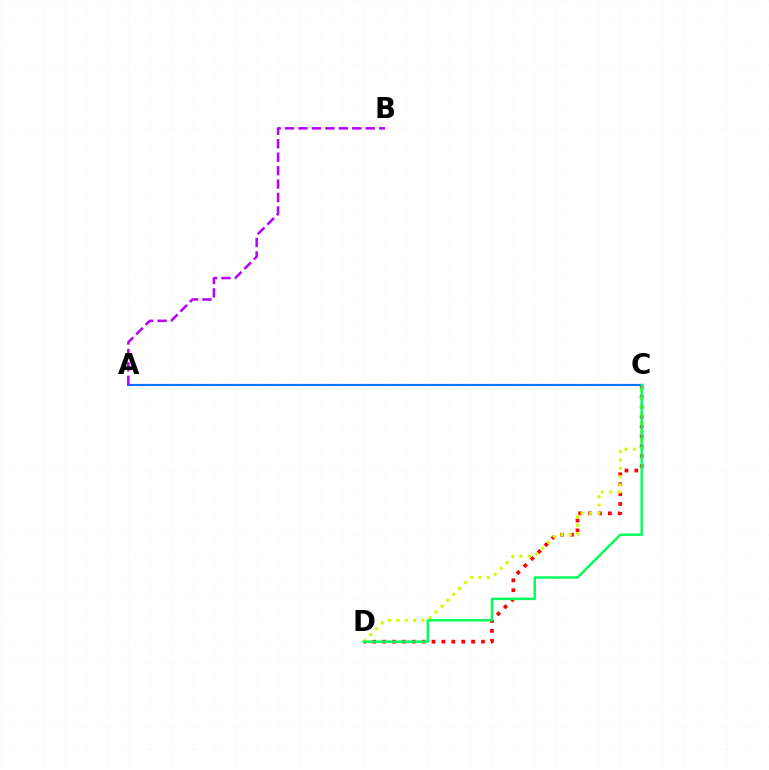{('C', 'D'): [{'color': '#ff0000', 'line_style': 'dotted', 'thickness': 2.69}, {'color': '#d1ff00', 'line_style': 'dotted', 'thickness': 2.26}, {'color': '#00ff5c', 'line_style': 'solid', 'thickness': 1.76}], ('A', 'C'): [{'color': '#0074ff', 'line_style': 'solid', 'thickness': 1.56}], ('A', 'B'): [{'color': '#b900ff', 'line_style': 'dashed', 'thickness': 1.83}]}